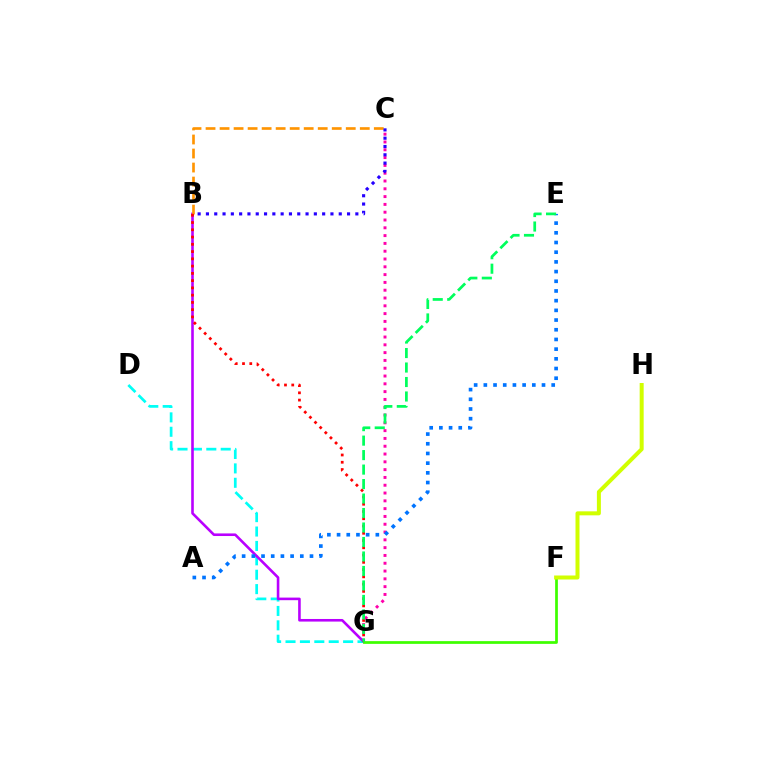{('C', 'G'): [{'color': '#ff00ac', 'line_style': 'dotted', 'thickness': 2.12}], ('D', 'G'): [{'color': '#00fff6', 'line_style': 'dashed', 'thickness': 1.96}], ('B', 'G'): [{'color': '#b900ff', 'line_style': 'solid', 'thickness': 1.87}, {'color': '#ff0000', 'line_style': 'dotted', 'thickness': 1.97}], ('B', 'C'): [{'color': '#ff9400', 'line_style': 'dashed', 'thickness': 1.9}, {'color': '#2500ff', 'line_style': 'dotted', 'thickness': 2.26}], ('A', 'E'): [{'color': '#0074ff', 'line_style': 'dotted', 'thickness': 2.63}], ('F', 'G'): [{'color': '#3dff00', 'line_style': 'solid', 'thickness': 1.96}], ('F', 'H'): [{'color': '#d1ff00', 'line_style': 'solid', 'thickness': 2.88}], ('E', 'G'): [{'color': '#00ff5c', 'line_style': 'dashed', 'thickness': 1.97}]}